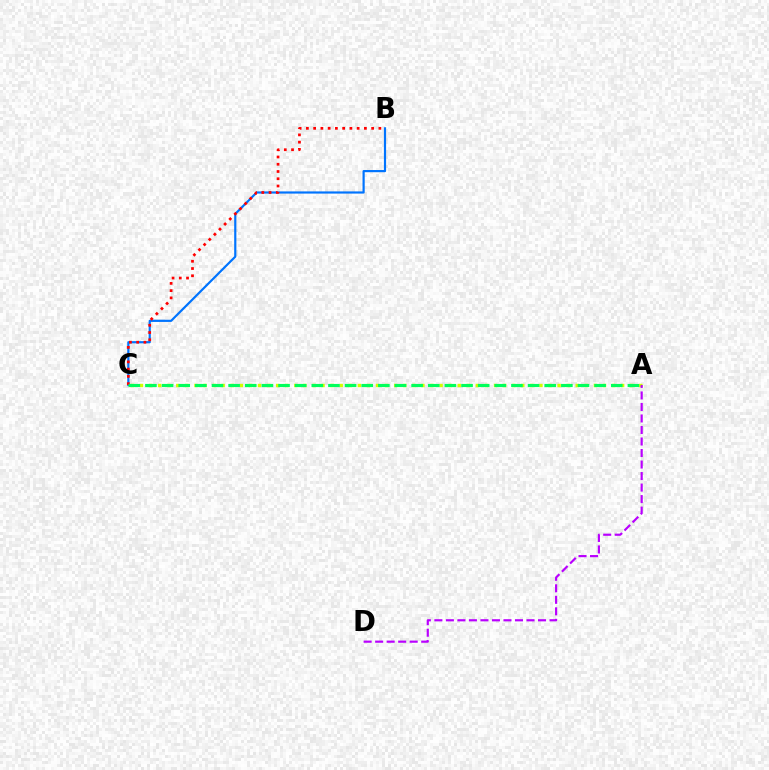{('A', 'C'): [{'color': '#d1ff00', 'line_style': 'dotted', 'thickness': 2.47}, {'color': '#00ff5c', 'line_style': 'dashed', 'thickness': 2.26}], ('B', 'C'): [{'color': '#0074ff', 'line_style': 'solid', 'thickness': 1.57}, {'color': '#ff0000', 'line_style': 'dotted', 'thickness': 1.97}], ('A', 'D'): [{'color': '#b900ff', 'line_style': 'dashed', 'thickness': 1.56}]}